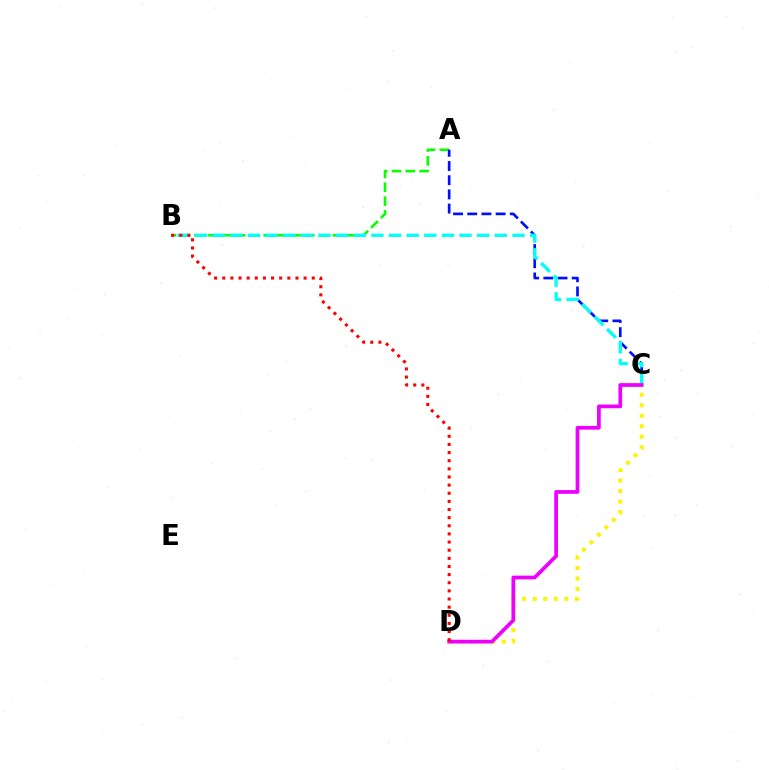{('A', 'B'): [{'color': '#08ff00', 'line_style': 'dashed', 'thickness': 1.88}], ('A', 'C'): [{'color': '#0010ff', 'line_style': 'dashed', 'thickness': 1.93}], ('B', 'C'): [{'color': '#00fff6', 'line_style': 'dashed', 'thickness': 2.39}], ('C', 'D'): [{'color': '#fcf500', 'line_style': 'dotted', 'thickness': 2.86}, {'color': '#ee00ff', 'line_style': 'solid', 'thickness': 2.68}], ('B', 'D'): [{'color': '#ff0000', 'line_style': 'dotted', 'thickness': 2.21}]}